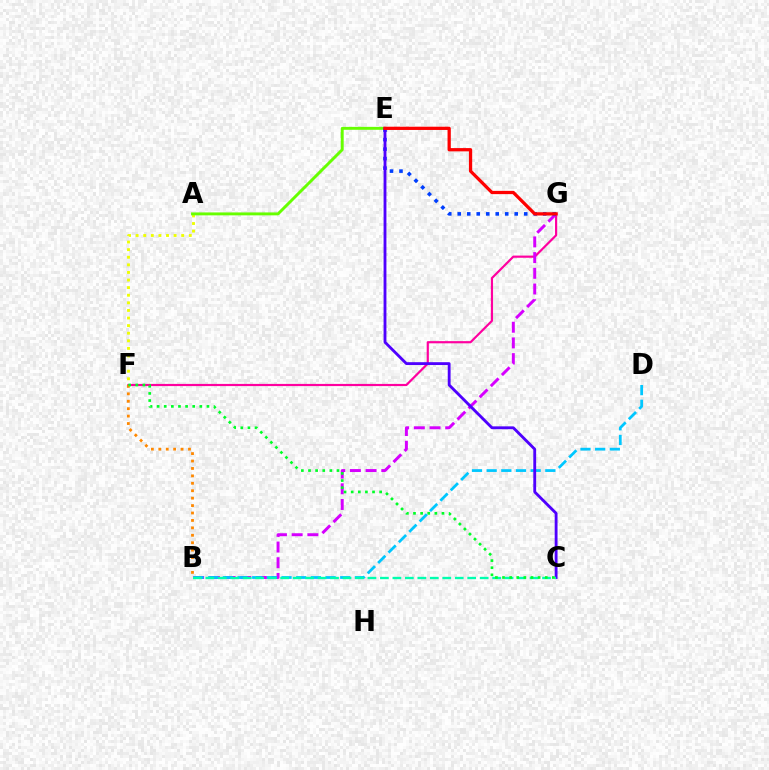{('F', 'G'): [{'color': '#ff00a0', 'line_style': 'solid', 'thickness': 1.57}], ('B', 'G'): [{'color': '#d600ff', 'line_style': 'dashed', 'thickness': 2.13}], ('A', 'F'): [{'color': '#eeff00', 'line_style': 'dotted', 'thickness': 2.06}], ('A', 'E'): [{'color': '#66ff00', 'line_style': 'solid', 'thickness': 2.1}], ('B', 'D'): [{'color': '#00c7ff', 'line_style': 'dashed', 'thickness': 1.99}], ('E', 'G'): [{'color': '#003fff', 'line_style': 'dotted', 'thickness': 2.58}, {'color': '#ff0000', 'line_style': 'solid', 'thickness': 2.34}], ('C', 'E'): [{'color': '#4f00ff', 'line_style': 'solid', 'thickness': 2.05}], ('B', 'C'): [{'color': '#00ffaf', 'line_style': 'dashed', 'thickness': 1.69}], ('B', 'F'): [{'color': '#ff8800', 'line_style': 'dotted', 'thickness': 2.02}], ('C', 'F'): [{'color': '#00ff27', 'line_style': 'dotted', 'thickness': 1.93}]}